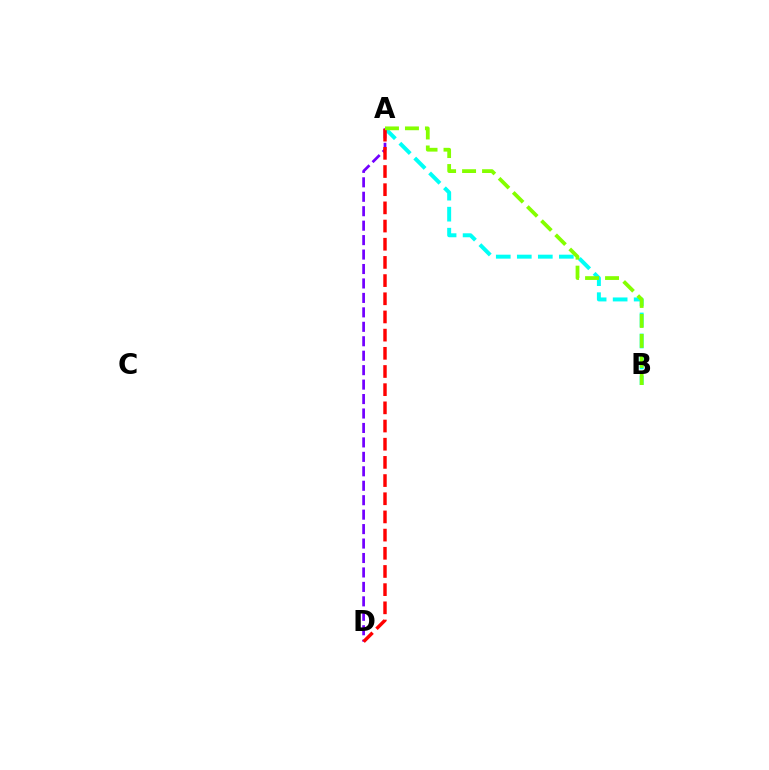{('A', 'B'): [{'color': '#00fff6', 'line_style': 'dashed', 'thickness': 2.86}, {'color': '#84ff00', 'line_style': 'dashed', 'thickness': 2.71}], ('A', 'D'): [{'color': '#7200ff', 'line_style': 'dashed', 'thickness': 1.96}, {'color': '#ff0000', 'line_style': 'dashed', 'thickness': 2.47}]}